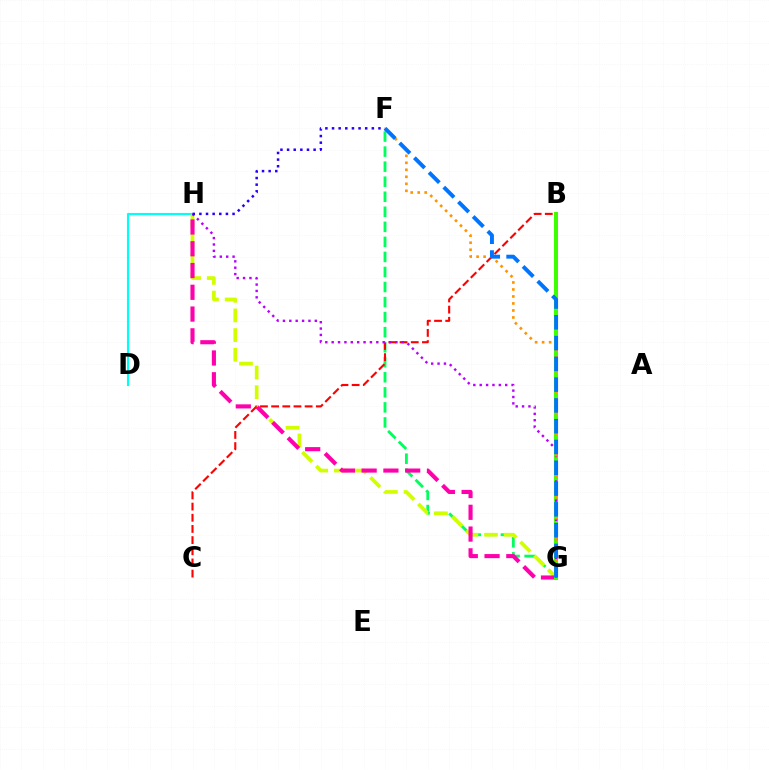{('F', 'G'): [{'color': '#00ff5c', 'line_style': 'dashed', 'thickness': 2.04}, {'color': '#ff9400', 'line_style': 'dotted', 'thickness': 1.9}, {'color': '#0074ff', 'line_style': 'dashed', 'thickness': 2.82}], ('D', 'H'): [{'color': '#00fff6', 'line_style': 'solid', 'thickness': 1.54}], ('G', 'H'): [{'color': '#d1ff00', 'line_style': 'dashed', 'thickness': 2.67}, {'color': '#ff00ac', 'line_style': 'dashed', 'thickness': 2.96}, {'color': '#b900ff', 'line_style': 'dotted', 'thickness': 1.73}], ('B', 'G'): [{'color': '#3dff00', 'line_style': 'solid', 'thickness': 2.87}], ('B', 'C'): [{'color': '#ff0000', 'line_style': 'dashed', 'thickness': 1.52}], ('F', 'H'): [{'color': '#2500ff', 'line_style': 'dotted', 'thickness': 1.8}]}